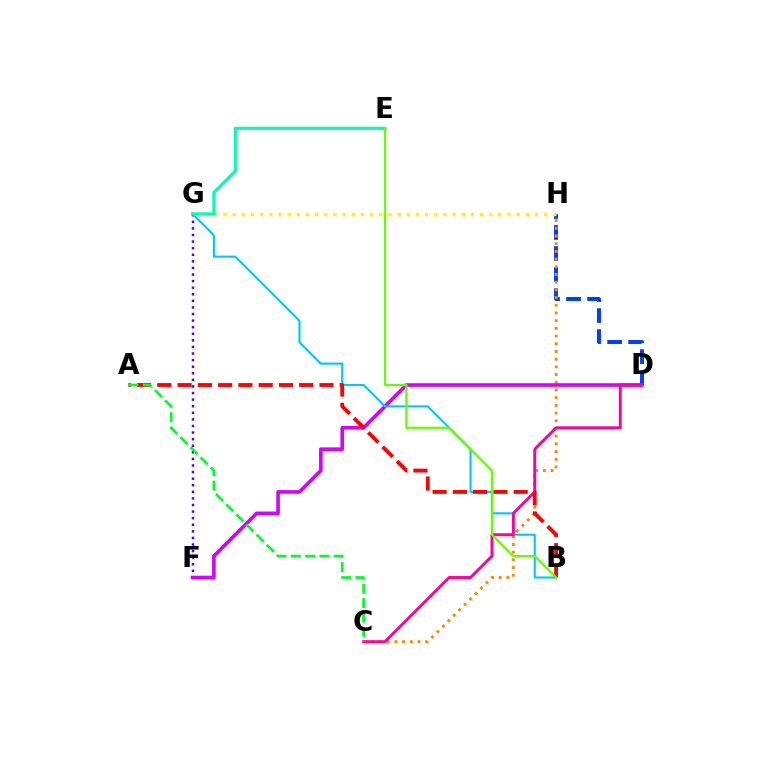{('F', 'G'): [{'color': '#4f00ff', 'line_style': 'dotted', 'thickness': 1.79}], ('D', 'H'): [{'color': '#003fff', 'line_style': 'dashed', 'thickness': 2.85}], ('C', 'H'): [{'color': '#ff8800', 'line_style': 'dotted', 'thickness': 2.09}], ('G', 'H'): [{'color': '#eeff00', 'line_style': 'dotted', 'thickness': 2.49}], ('D', 'F'): [{'color': '#d600ff', 'line_style': 'solid', 'thickness': 2.61}], ('B', 'G'): [{'color': '#00c7ff', 'line_style': 'solid', 'thickness': 1.52}], ('E', 'G'): [{'color': '#00ffaf', 'line_style': 'solid', 'thickness': 2.24}], ('C', 'D'): [{'color': '#ff00a0', 'line_style': 'solid', 'thickness': 2.11}], ('A', 'B'): [{'color': '#ff0000', 'line_style': 'dashed', 'thickness': 2.75}], ('B', 'E'): [{'color': '#66ff00', 'line_style': 'solid', 'thickness': 1.63}], ('A', 'C'): [{'color': '#00ff27', 'line_style': 'dashed', 'thickness': 1.95}]}